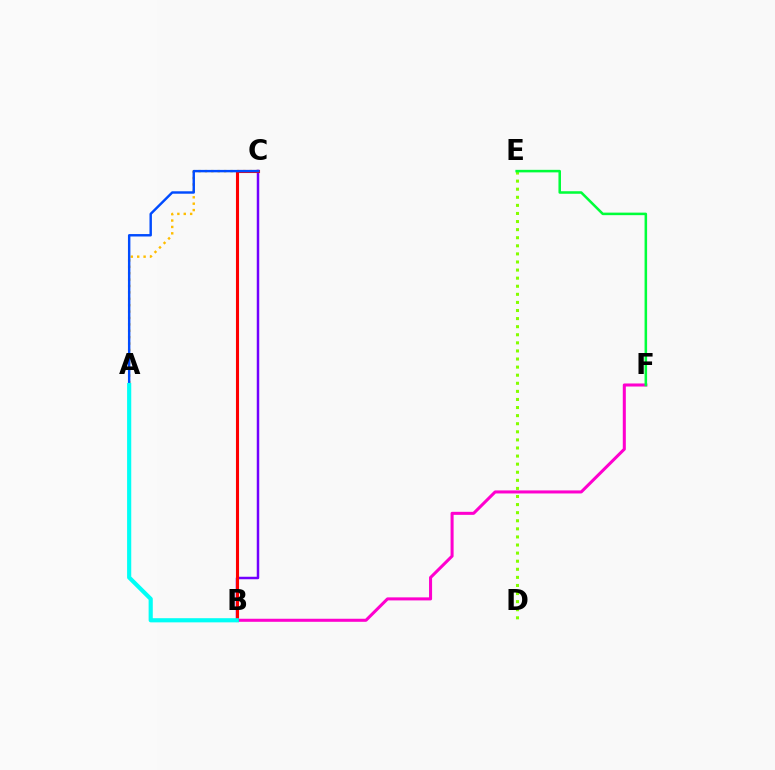{('A', 'C'): [{'color': '#ffbd00', 'line_style': 'dotted', 'thickness': 1.74}, {'color': '#004bff', 'line_style': 'solid', 'thickness': 1.75}], ('B', 'C'): [{'color': '#7200ff', 'line_style': 'solid', 'thickness': 1.79}, {'color': '#ff0000', 'line_style': 'solid', 'thickness': 2.22}], ('D', 'E'): [{'color': '#84ff00', 'line_style': 'dotted', 'thickness': 2.2}], ('B', 'F'): [{'color': '#ff00cf', 'line_style': 'solid', 'thickness': 2.19}], ('E', 'F'): [{'color': '#00ff39', 'line_style': 'solid', 'thickness': 1.83}], ('A', 'B'): [{'color': '#00fff6', 'line_style': 'solid', 'thickness': 2.99}]}